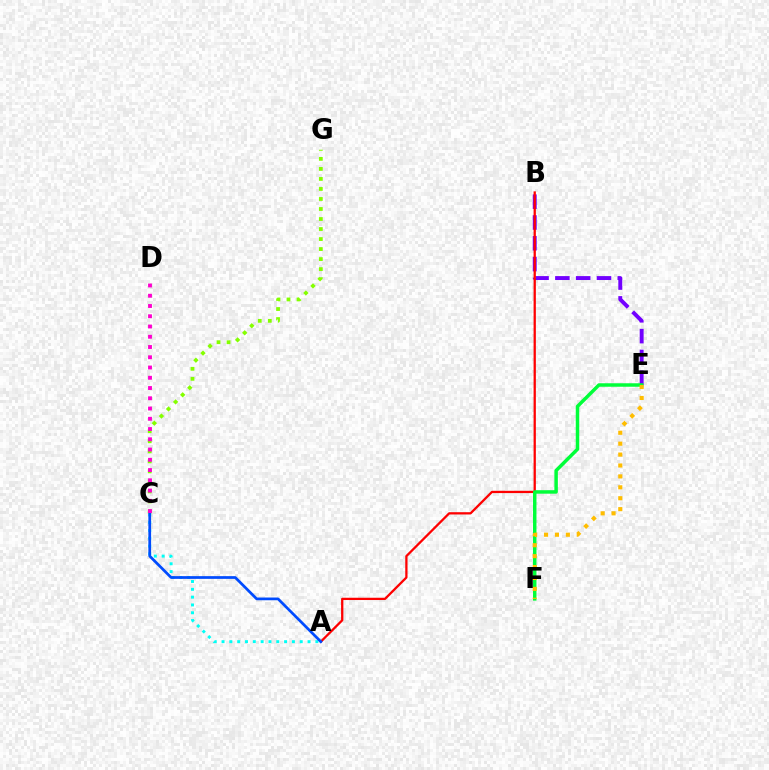{('A', 'C'): [{'color': '#00fff6', 'line_style': 'dotted', 'thickness': 2.12}, {'color': '#004bff', 'line_style': 'solid', 'thickness': 1.96}], ('B', 'E'): [{'color': '#7200ff', 'line_style': 'dashed', 'thickness': 2.83}], ('C', 'G'): [{'color': '#84ff00', 'line_style': 'dotted', 'thickness': 2.72}], ('A', 'B'): [{'color': '#ff0000', 'line_style': 'solid', 'thickness': 1.64}], ('E', 'F'): [{'color': '#00ff39', 'line_style': 'solid', 'thickness': 2.5}, {'color': '#ffbd00', 'line_style': 'dotted', 'thickness': 2.96}], ('C', 'D'): [{'color': '#ff00cf', 'line_style': 'dotted', 'thickness': 2.79}]}